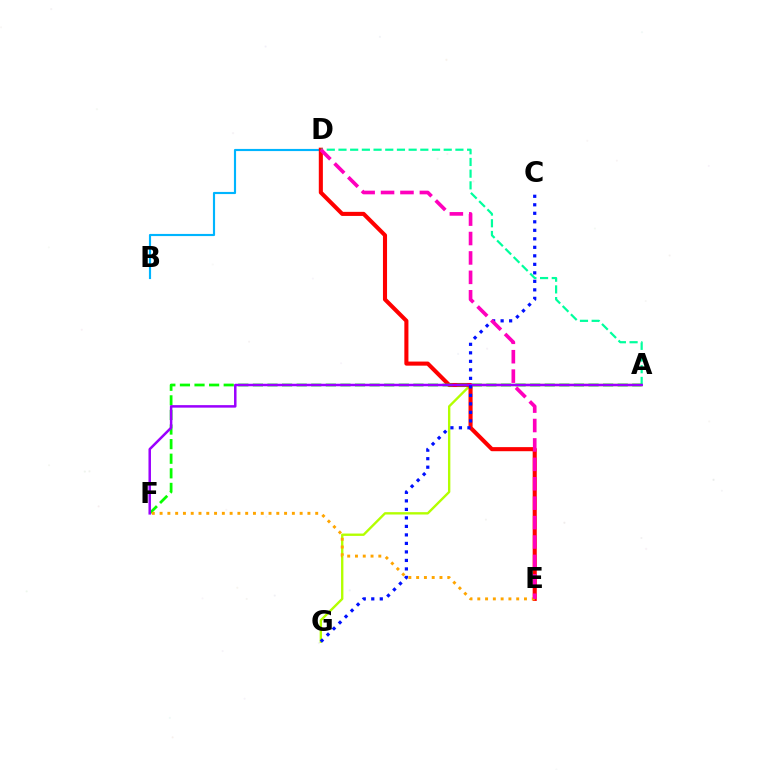{('A', 'G'): [{'color': '#b3ff00', 'line_style': 'solid', 'thickness': 1.7}], ('B', 'D'): [{'color': '#00b5ff', 'line_style': 'solid', 'thickness': 1.55}], ('D', 'E'): [{'color': '#ff0000', 'line_style': 'solid', 'thickness': 2.94}, {'color': '#ff00bd', 'line_style': 'dashed', 'thickness': 2.64}], ('A', 'D'): [{'color': '#00ff9d', 'line_style': 'dashed', 'thickness': 1.59}], ('A', 'F'): [{'color': '#08ff00', 'line_style': 'dashed', 'thickness': 1.98}, {'color': '#9b00ff', 'line_style': 'solid', 'thickness': 1.8}], ('C', 'G'): [{'color': '#0010ff', 'line_style': 'dotted', 'thickness': 2.31}], ('E', 'F'): [{'color': '#ffa500', 'line_style': 'dotted', 'thickness': 2.11}]}